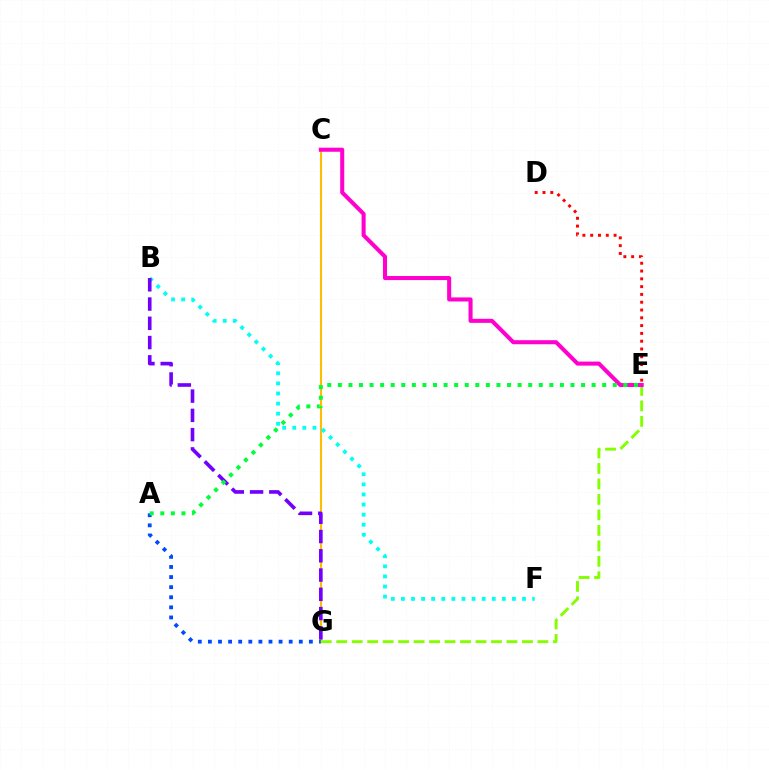{('C', 'G'): [{'color': '#ffbd00', 'line_style': 'solid', 'thickness': 1.51}], ('A', 'G'): [{'color': '#004bff', 'line_style': 'dotted', 'thickness': 2.74}], ('B', 'F'): [{'color': '#00fff6', 'line_style': 'dotted', 'thickness': 2.74}], ('E', 'G'): [{'color': '#84ff00', 'line_style': 'dashed', 'thickness': 2.1}], ('C', 'E'): [{'color': '#ff00cf', 'line_style': 'solid', 'thickness': 2.92}], ('B', 'G'): [{'color': '#7200ff', 'line_style': 'dashed', 'thickness': 2.62}], ('D', 'E'): [{'color': '#ff0000', 'line_style': 'dotted', 'thickness': 2.12}], ('A', 'E'): [{'color': '#00ff39', 'line_style': 'dotted', 'thickness': 2.87}]}